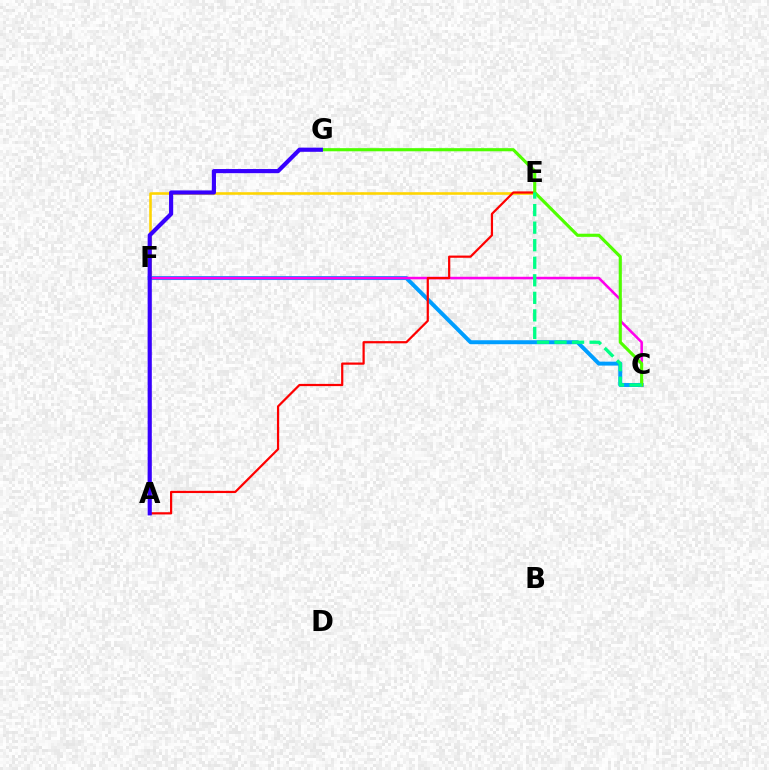{('C', 'F'): [{'color': '#009eff', 'line_style': 'solid', 'thickness': 2.86}, {'color': '#ff00ed', 'line_style': 'solid', 'thickness': 1.83}], ('E', 'F'): [{'color': '#ffd500', 'line_style': 'solid', 'thickness': 1.86}], ('A', 'E'): [{'color': '#ff0000', 'line_style': 'solid', 'thickness': 1.59}], ('C', 'G'): [{'color': '#4fff00', 'line_style': 'solid', 'thickness': 2.25}], ('A', 'G'): [{'color': '#3700ff', 'line_style': 'solid', 'thickness': 3.0}], ('C', 'E'): [{'color': '#00ff86', 'line_style': 'dashed', 'thickness': 2.38}]}